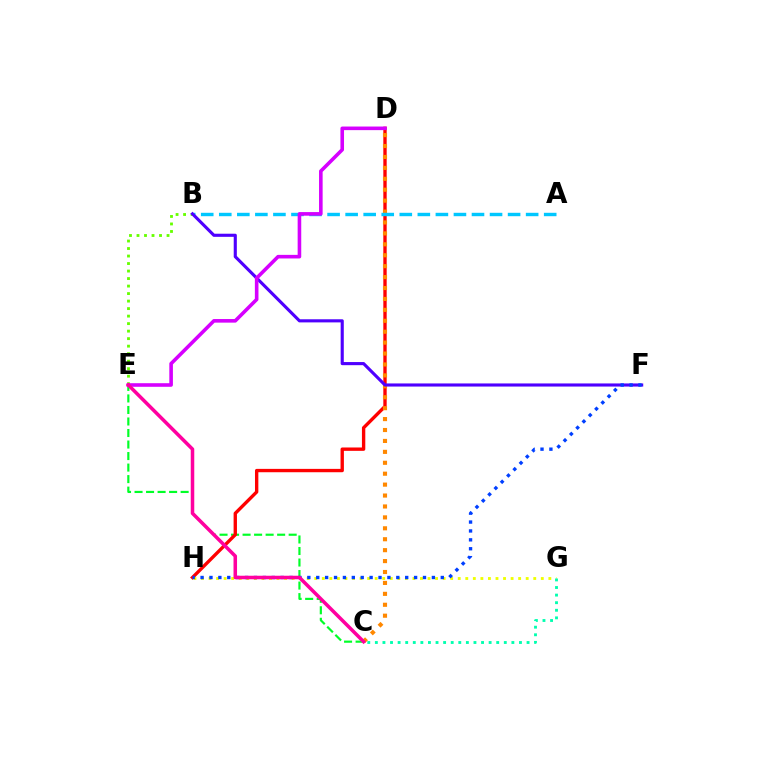{('B', 'E'): [{'color': '#66ff00', 'line_style': 'dotted', 'thickness': 2.04}], ('C', 'E'): [{'color': '#00ff27', 'line_style': 'dashed', 'thickness': 1.57}, {'color': '#ff00a0', 'line_style': 'solid', 'thickness': 2.54}], ('D', 'H'): [{'color': '#ff0000', 'line_style': 'solid', 'thickness': 2.42}], ('C', 'D'): [{'color': '#ff8800', 'line_style': 'dotted', 'thickness': 2.97}], ('A', 'B'): [{'color': '#00c7ff', 'line_style': 'dashed', 'thickness': 2.45}], ('B', 'F'): [{'color': '#4f00ff', 'line_style': 'solid', 'thickness': 2.25}], ('G', 'H'): [{'color': '#eeff00', 'line_style': 'dotted', 'thickness': 2.05}], ('F', 'H'): [{'color': '#003fff', 'line_style': 'dotted', 'thickness': 2.42}], ('D', 'E'): [{'color': '#d600ff', 'line_style': 'solid', 'thickness': 2.59}], ('C', 'G'): [{'color': '#00ffaf', 'line_style': 'dotted', 'thickness': 2.06}]}